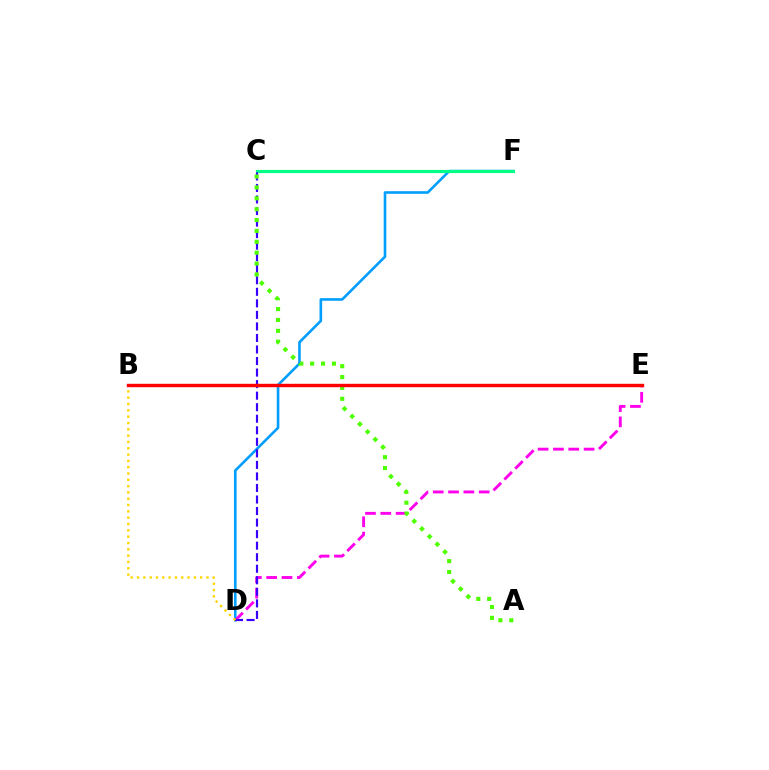{('D', 'F'): [{'color': '#009eff', 'line_style': 'solid', 'thickness': 1.89}], ('D', 'E'): [{'color': '#ff00ed', 'line_style': 'dashed', 'thickness': 2.08}], ('C', 'F'): [{'color': '#00ff86', 'line_style': 'solid', 'thickness': 2.27}], ('C', 'D'): [{'color': '#3700ff', 'line_style': 'dashed', 'thickness': 1.57}], ('A', 'C'): [{'color': '#4fff00', 'line_style': 'dotted', 'thickness': 2.95}], ('B', 'D'): [{'color': '#ffd500', 'line_style': 'dotted', 'thickness': 1.72}], ('B', 'E'): [{'color': '#ff0000', 'line_style': 'solid', 'thickness': 2.45}]}